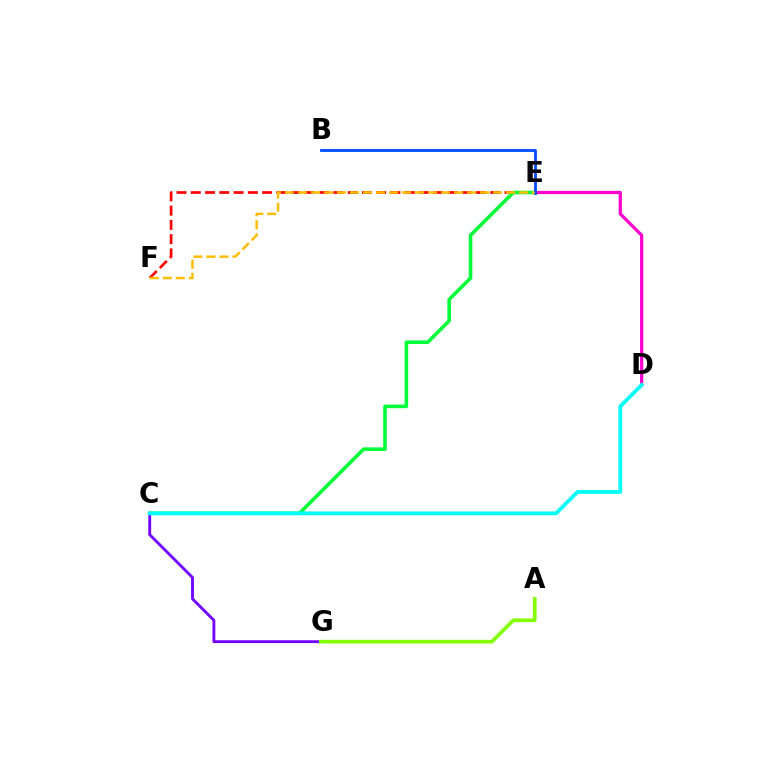{('E', 'F'): [{'color': '#ff0000', 'line_style': 'dashed', 'thickness': 1.94}, {'color': '#ffbd00', 'line_style': 'dashed', 'thickness': 1.77}], ('D', 'E'): [{'color': '#ff00cf', 'line_style': 'solid', 'thickness': 2.33}], ('C', 'E'): [{'color': '#00ff39', 'line_style': 'solid', 'thickness': 2.58}], ('B', 'E'): [{'color': '#004bff', 'line_style': 'solid', 'thickness': 2.01}], ('C', 'G'): [{'color': '#7200ff', 'line_style': 'solid', 'thickness': 2.05}], ('A', 'G'): [{'color': '#84ff00', 'line_style': 'solid', 'thickness': 2.64}], ('C', 'D'): [{'color': '#00fff6', 'line_style': 'solid', 'thickness': 2.73}]}